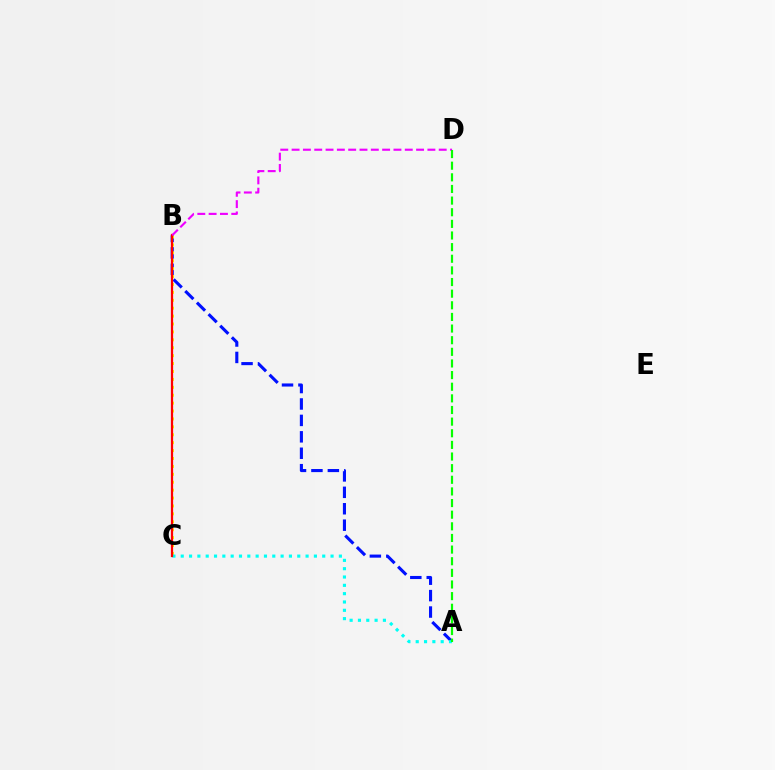{('A', 'B'): [{'color': '#0010ff', 'line_style': 'dashed', 'thickness': 2.23}], ('B', 'C'): [{'color': '#fcf500', 'line_style': 'dotted', 'thickness': 2.15}, {'color': '#ff0000', 'line_style': 'solid', 'thickness': 1.62}], ('A', 'C'): [{'color': '#00fff6', 'line_style': 'dotted', 'thickness': 2.26}], ('B', 'D'): [{'color': '#ee00ff', 'line_style': 'dashed', 'thickness': 1.54}], ('A', 'D'): [{'color': '#08ff00', 'line_style': 'dashed', 'thickness': 1.58}]}